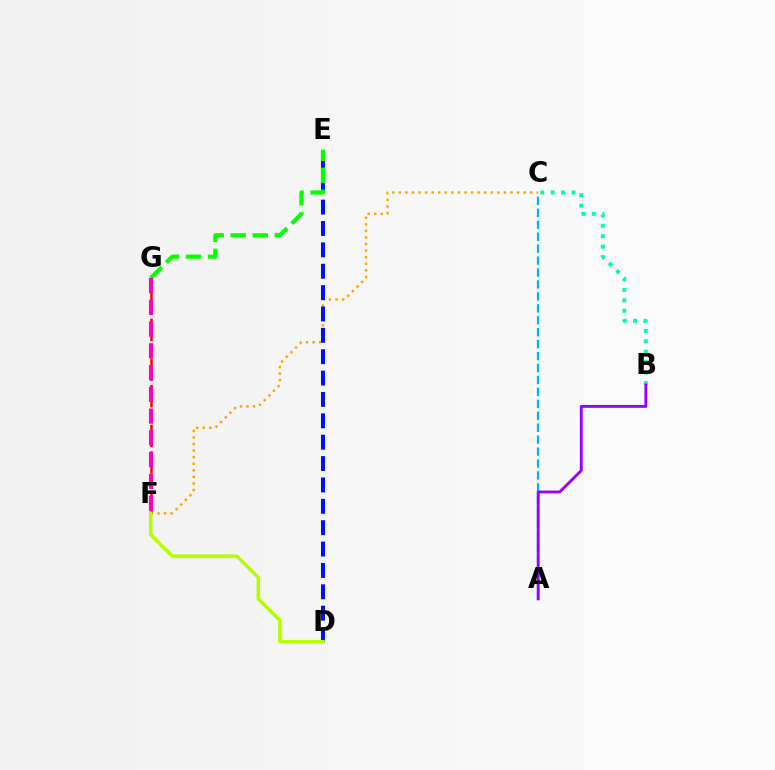{('C', 'F'): [{'color': '#ffa500', 'line_style': 'dotted', 'thickness': 1.79}], ('F', 'G'): [{'color': '#ff0000', 'line_style': 'dashed', 'thickness': 1.8}, {'color': '#ff00bd', 'line_style': 'dashed', 'thickness': 2.96}], ('B', 'C'): [{'color': '#00ff9d', 'line_style': 'dotted', 'thickness': 2.83}], ('D', 'E'): [{'color': '#0010ff', 'line_style': 'dashed', 'thickness': 2.9}], ('D', 'F'): [{'color': '#b3ff00', 'line_style': 'solid', 'thickness': 2.54}], ('E', 'G'): [{'color': '#08ff00', 'line_style': 'dashed', 'thickness': 2.99}], ('A', 'C'): [{'color': '#00b5ff', 'line_style': 'dashed', 'thickness': 1.62}], ('A', 'B'): [{'color': '#9b00ff', 'line_style': 'solid', 'thickness': 2.06}]}